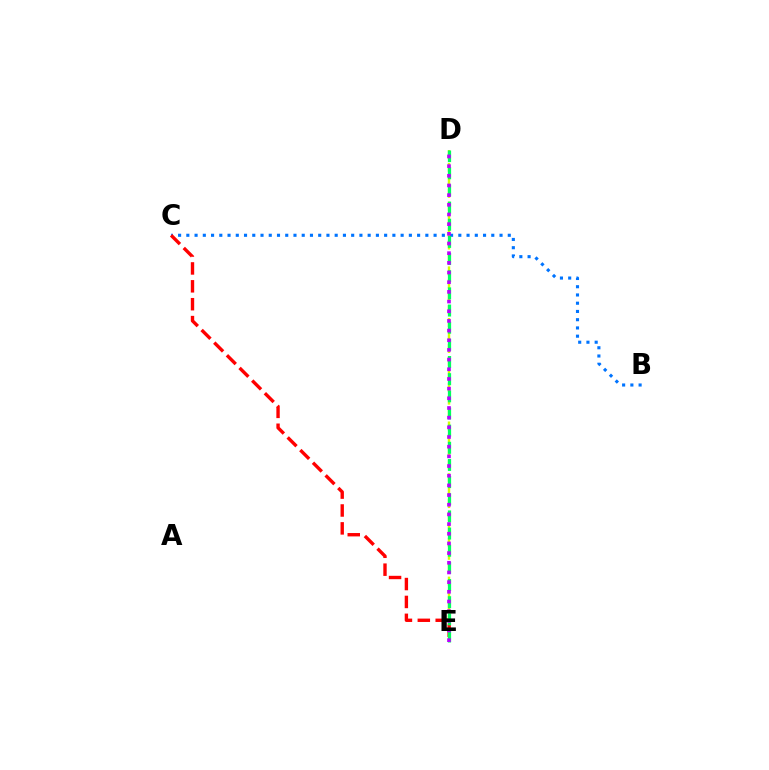{('D', 'E'): [{'color': '#d1ff00', 'line_style': 'dashed', 'thickness': 1.76}, {'color': '#00ff5c', 'line_style': 'dashed', 'thickness': 2.33}, {'color': '#b900ff', 'line_style': 'dotted', 'thickness': 2.63}], ('B', 'C'): [{'color': '#0074ff', 'line_style': 'dotted', 'thickness': 2.24}], ('C', 'E'): [{'color': '#ff0000', 'line_style': 'dashed', 'thickness': 2.43}]}